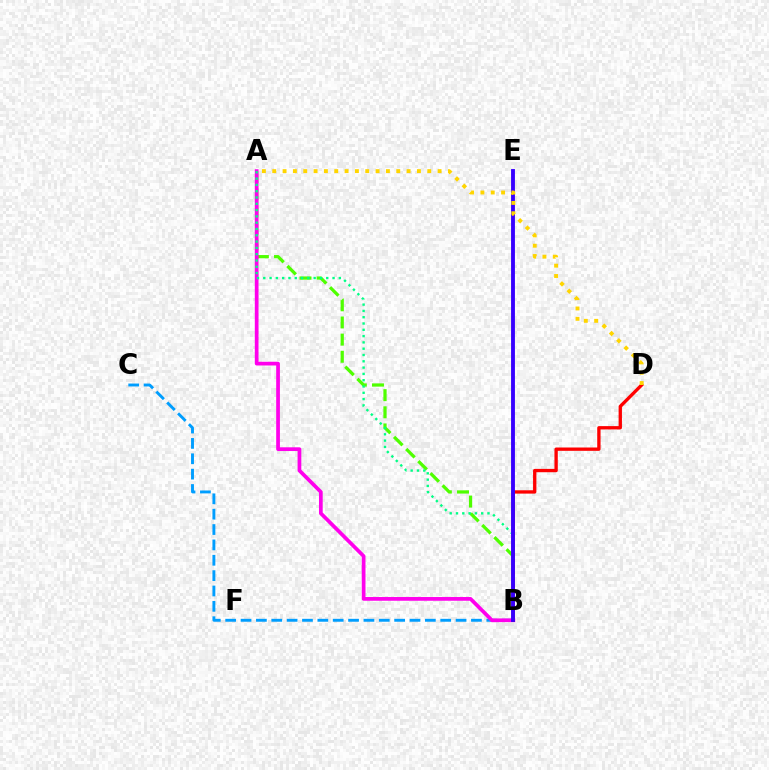{('A', 'B'): [{'color': '#4fff00', 'line_style': 'dashed', 'thickness': 2.33}, {'color': '#ff00ed', 'line_style': 'solid', 'thickness': 2.68}, {'color': '#00ff86', 'line_style': 'dotted', 'thickness': 1.71}], ('B', 'C'): [{'color': '#009eff', 'line_style': 'dashed', 'thickness': 2.09}], ('B', 'D'): [{'color': '#ff0000', 'line_style': 'solid', 'thickness': 2.4}], ('B', 'E'): [{'color': '#3700ff', 'line_style': 'solid', 'thickness': 2.78}], ('A', 'D'): [{'color': '#ffd500', 'line_style': 'dotted', 'thickness': 2.81}]}